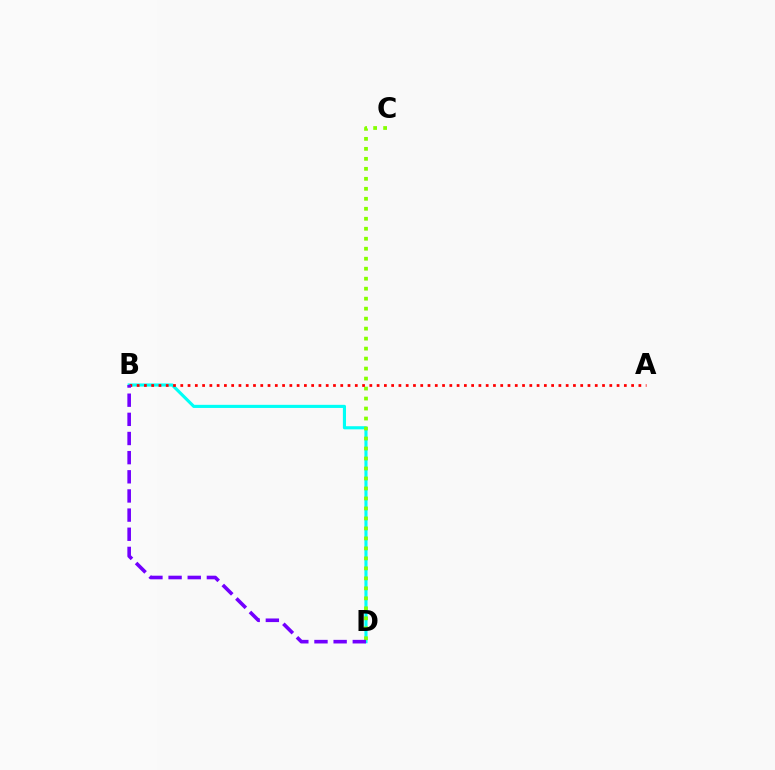{('B', 'D'): [{'color': '#00fff6', 'line_style': 'solid', 'thickness': 2.25}, {'color': '#7200ff', 'line_style': 'dashed', 'thickness': 2.6}], ('C', 'D'): [{'color': '#84ff00', 'line_style': 'dotted', 'thickness': 2.71}], ('A', 'B'): [{'color': '#ff0000', 'line_style': 'dotted', 'thickness': 1.98}]}